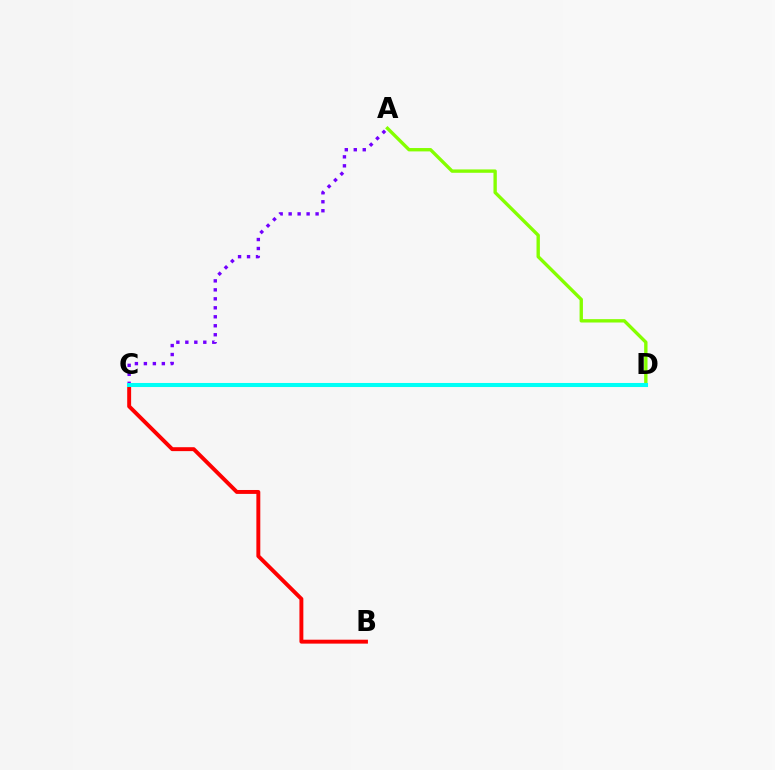{('A', 'C'): [{'color': '#7200ff', 'line_style': 'dotted', 'thickness': 2.44}], ('A', 'D'): [{'color': '#84ff00', 'line_style': 'solid', 'thickness': 2.42}], ('B', 'C'): [{'color': '#ff0000', 'line_style': 'solid', 'thickness': 2.82}], ('C', 'D'): [{'color': '#00fff6', 'line_style': 'solid', 'thickness': 2.92}]}